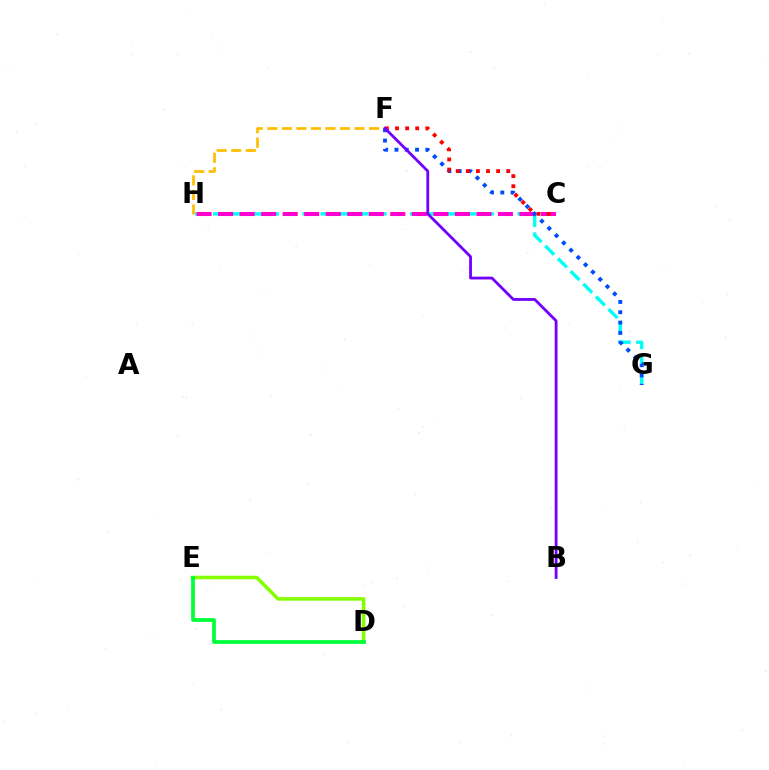{('D', 'E'): [{'color': '#84ff00', 'line_style': 'solid', 'thickness': 2.55}, {'color': '#00ff39', 'line_style': 'solid', 'thickness': 2.69}], ('F', 'H'): [{'color': '#ffbd00', 'line_style': 'dashed', 'thickness': 1.97}], ('G', 'H'): [{'color': '#00fff6', 'line_style': 'dashed', 'thickness': 2.43}], ('C', 'H'): [{'color': '#ff00cf', 'line_style': 'dashed', 'thickness': 2.92}], ('F', 'G'): [{'color': '#004bff', 'line_style': 'dotted', 'thickness': 2.8}], ('C', 'F'): [{'color': '#ff0000', 'line_style': 'dotted', 'thickness': 2.75}], ('B', 'F'): [{'color': '#7200ff', 'line_style': 'solid', 'thickness': 2.01}]}